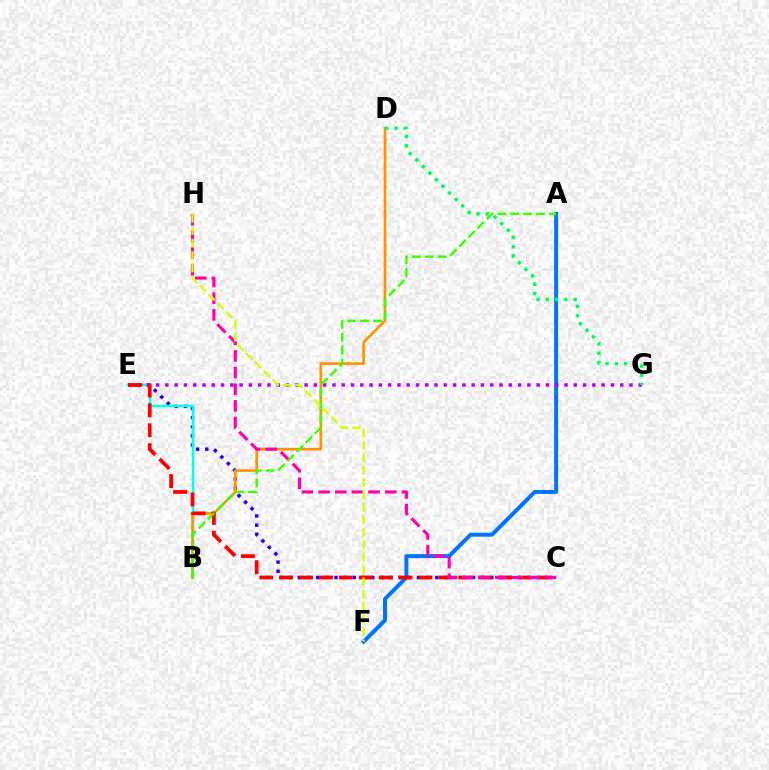{('C', 'E'): [{'color': '#2500ff', 'line_style': 'dotted', 'thickness': 2.49}, {'color': '#ff0000', 'line_style': 'dashed', 'thickness': 2.7}], ('B', 'E'): [{'color': '#00fff6', 'line_style': 'solid', 'thickness': 1.79}], ('A', 'F'): [{'color': '#0074ff', 'line_style': 'solid', 'thickness': 2.85}], ('E', 'G'): [{'color': '#b900ff', 'line_style': 'dotted', 'thickness': 2.52}], ('B', 'D'): [{'color': '#ff9400', 'line_style': 'solid', 'thickness': 1.92}], ('C', 'H'): [{'color': '#ff00ac', 'line_style': 'dashed', 'thickness': 2.26}], ('A', 'B'): [{'color': '#3dff00', 'line_style': 'dashed', 'thickness': 1.75}], ('D', 'G'): [{'color': '#00ff5c', 'line_style': 'dotted', 'thickness': 2.52}], ('F', 'H'): [{'color': '#d1ff00', 'line_style': 'dashed', 'thickness': 1.69}]}